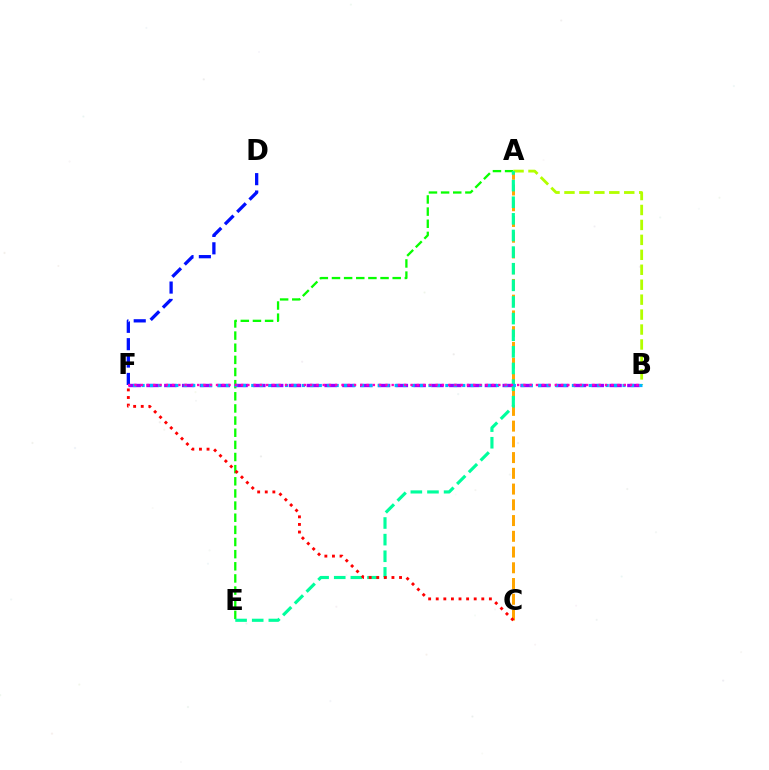{('A', 'E'): [{'color': '#08ff00', 'line_style': 'dashed', 'thickness': 1.65}, {'color': '#00ff9d', 'line_style': 'dashed', 'thickness': 2.26}], ('B', 'F'): [{'color': '#9b00ff', 'line_style': 'dashed', 'thickness': 2.42}, {'color': '#00b5ff', 'line_style': 'dotted', 'thickness': 2.29}, {'color': '#ff00bd', 'line_style': 'dotted', 'thickness': 1.7}], ('A', 'B'): [{'color': '#b3ff00', 'line_style': 'dashed', 'thickness': 2.03}], ('A', 'C'): [{'color': '#ffa500', 'line_style': 'dashed', 'thickness': 2.14}], ('D', 'F'): [{'color': '#0010ff', 'line_style': 'dashed', 'thickness': 2.36}], ('C', 'F'): [{'color': '#ff0000', 'line_style': 'dotted', 'thickness': 2.06}]}